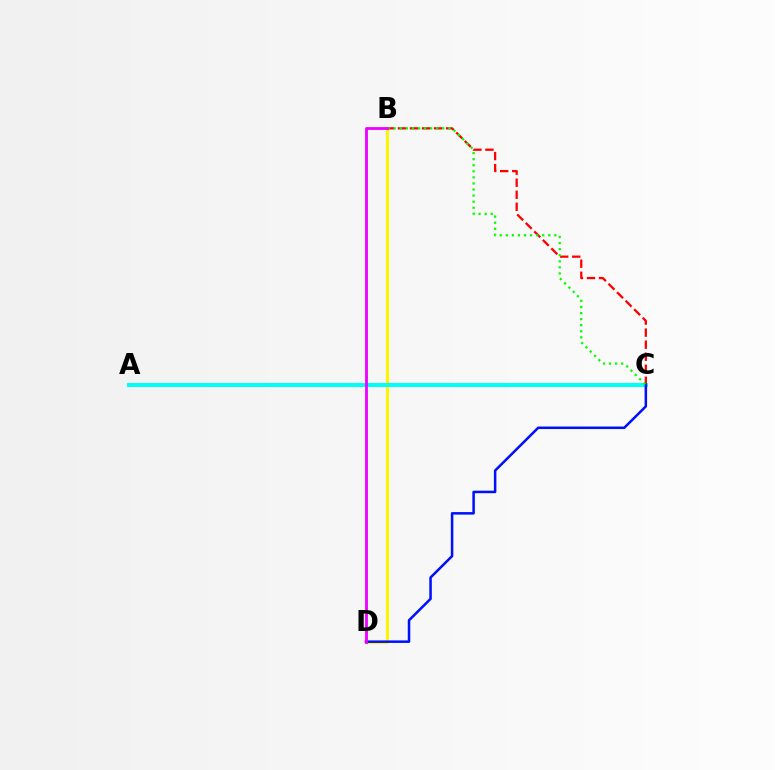{('B', 'D'): [{'color': '#fcf500', 'line_style': 'solid', 'thickness': 2.23}, {'color': '#ee00ff', 'line_style': 'solid', 'thickness': 2.03}], ('A', 'C'): [{'color': '#00fff6', 'line_style': 'solid', 'thickness': 2.87}], ('B', 'C'): [{'color': '#ff0000', 'line_style': 'dashed', 'thickness': 1.64}, {'color': '#08ff00', 'line_style': 'dotted', 'thickness': 1.65}], ('C', 'D'): [{'color': '#0010ff', 'line_style': 'solid', 'thickness': 1.82}]}